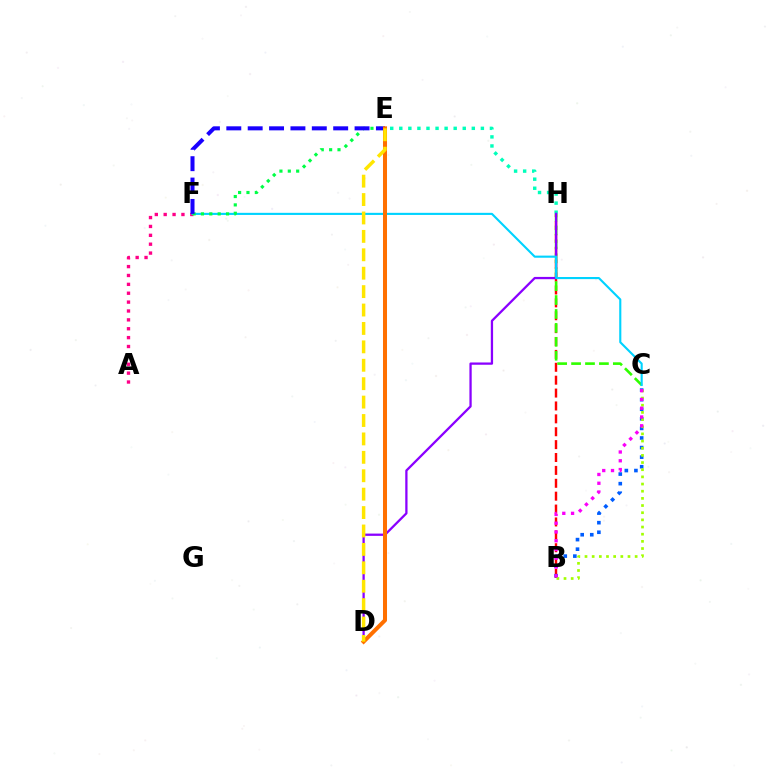{('B', 'H'): [{'color': '#ff0000', 'line_style': 'dashed', 'thickness': 1.75}], ('B', 'C'): [{'color': '#005dff', 'line_style': 'dotted', 'thickness': 2.6}, {'color': '#a2ff00', 'line_style': 'dotted', 'thickness': 1.95}, {'color': '#fa00f9', 'line_style': 'dotted', 'thickness': 2.38}], ('C', 'H'): [{'color': '#31ff00', 'line_style': 'dashed', 'thickness': 1.89}], ('E', 'H'): [{'color': '#00ffbb', 'line_style': 'dotted', 'thickness': 2.46}], ('D', 'H'): [{'color': '#8a00ff', 'line_style': 'solid', 'thickness': 1.64}], ('A', 'F'): [{'color': '#ff0088', 'line_style': 'dotted', 'thickness': 2.41}], ('C', 'F'): [{'color': '#00d3ff', 'line_style': 'solid', 'thickness': 1.52}], ('E', 'F'): [{'color': '#00ff45', 'line_style': 'dotted', 'thickness': 2.27}, {'color': '#1900ff', 'line_style': 'dashed', 'thickness': 2.9}], ('D', 'E'): [{'color': '#ff7000', 'line_style': 'solid', 'thickness': 2.89}, {'color': '#ffe600', 'line_style': 'dashed', 'thickness': 2.5}]}